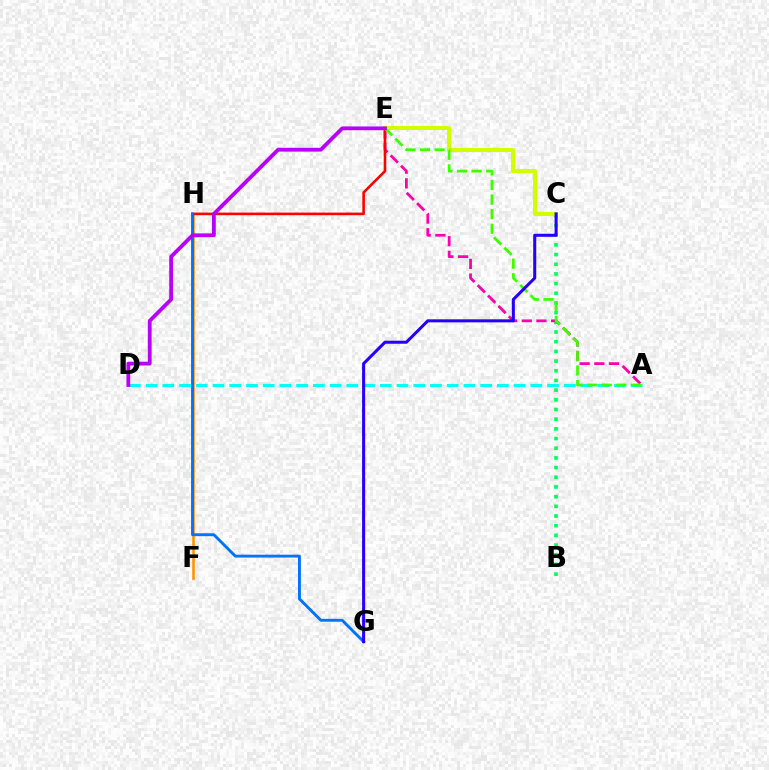{('B', 'C'): [{'color': '#00ff5c', 'line_style': 'dotted', 'thickness': 2.63}], ('F', 'H'): [{'color': '#ff9400', 'line_style': 'solid', 'thickness': 1.85}], ('A', 'E'): [{'color': '#ff00ac', 'line_style': 'dashed', 'thickness': 2.0}, {'color': '#3dff00', 'line_style': 'dashed', 'thickness': 1.98}], ('E', 'H'): [{'color': '#ff0000', 'line_style': 'solid', 'thickness': 1.87}], ('C', 'E'): [{'color': '#d1ff00', 'line_style': 'solid', 'thickness': 2.94}], ('G', 'H'): [{'color': '#0074ff', 'line_style': 'solid', 'thickness': 2.08}], ('A', 'D'): [{'color': '#00fff6', 'line_style': 'dashed', 'thickness': 2.27}], ('C', 'G'): [{'color': '#2500ff', 'line_style': 'solid', 'thickness': 2.19}], ('D', 'E'): [{'color': '#b900ff', 'line_style': 'solid', 'thickness': 2.73}]}